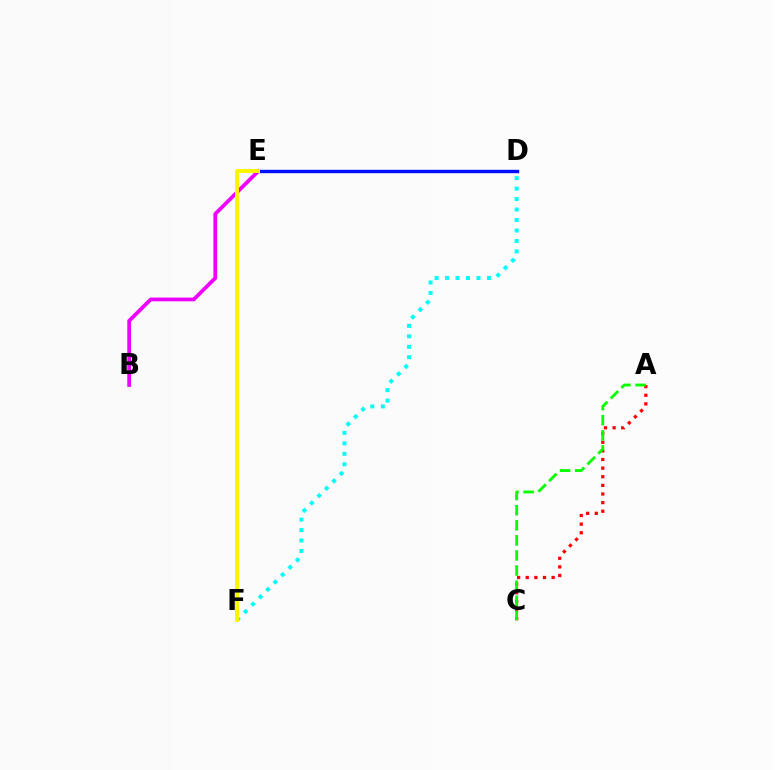{('A', 'C'): [{'color': '#ff0000', 'line_style': 'dotted', 'thickness': 2.34}, {'color': '#08ff00', 'line_style': 'dashed', 'thickness': 2.05}], ('B', 'E'): [{'color': '#ee00ff', 'line_style': 'solid', 'thickness': 2.7}], ('D', 'E'): [{'color': '#0010ff', 'line_style': 'solid', 'thickness': 2.43}], ('D', 'F'): [{'color': '#00fff6', 'line_style': 'dotted', 'thickness': 2.84}], ('E', 'F'): [{'color': '#fcf500', 'line_style': 'solid', 'thickness': 2.86}]}